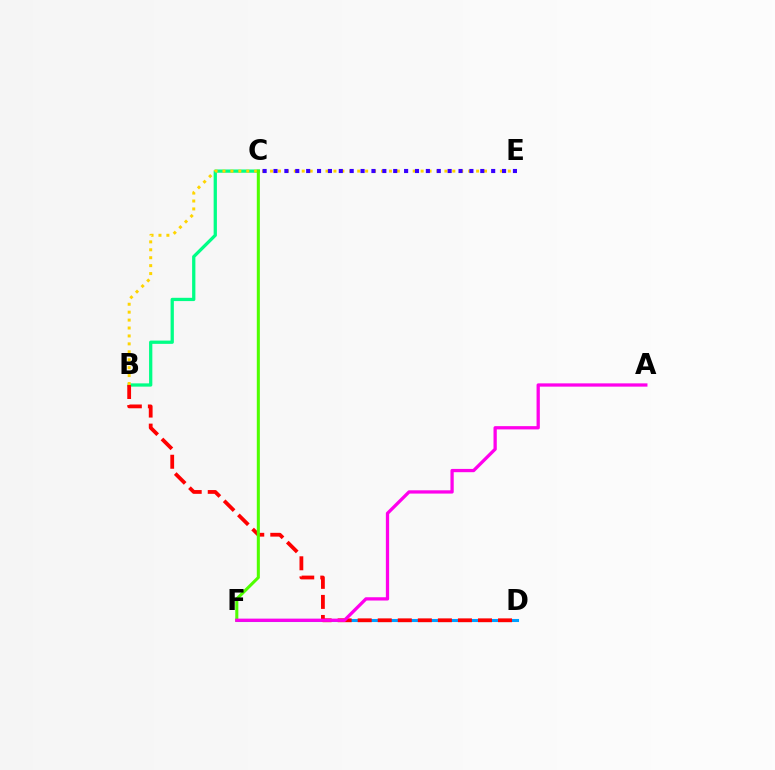{('B', 'C'): [{'color': '#00ff86', 'line_style': 'solid', 'thickness': 2.36}], ('B', 'E'): [{'color': '#ffd500', 'line_style': 'dotted', 'thickness': 2.15}], ('D', 'F'): [{'color': '#009eff', 'line_style': 'solid', 'thickness': 2.21}], ('C', 'E'): [{'color': '#3700ff', 'line_style': 'dotted', 'thickness': 2.96}], ('B', 'D'): [{'color': '#ff0000', 'line_style': 'dashed', 'thickness': 2.72}], ('C', 'F'): [{'color': '#4fff00', 'line_style': 'solid', 'thickness': 2.2}], ('A', 'F'): [{'color': '#ff00ed', 'line_style': 'solid', 'thickness': 2.36}]}